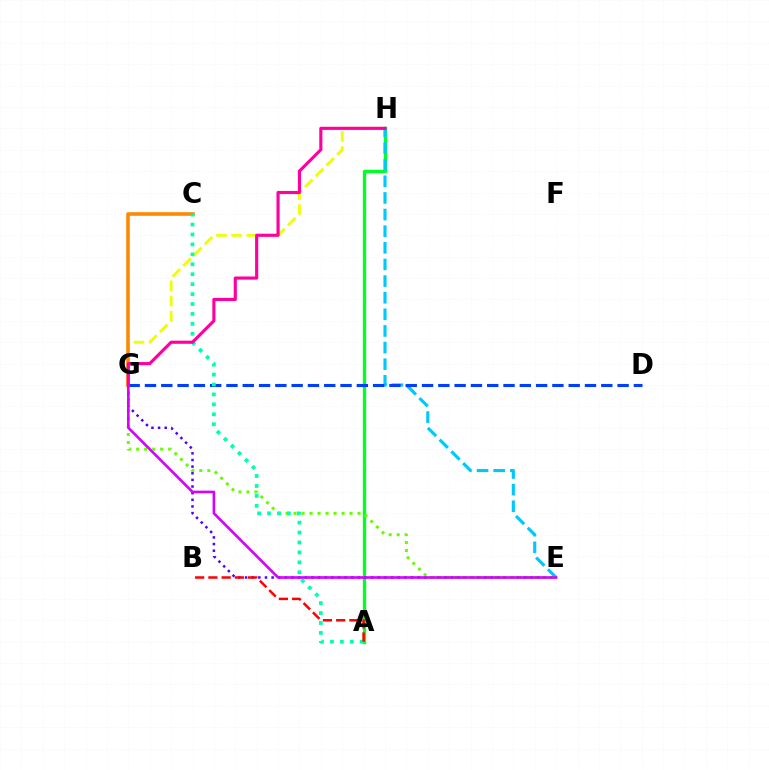{('G', 'H'): [{'color': '#eeff00', 'line_style': 'dashed', 'thickness': 2.06}, {'color': '#ff00a0', 'line_style': 'solid', 'thickness': 2.25}], ('A', 'H'): [{'color': '#00ff27', 'line_style': 'solid', 'thickness': 2.41}], ('E', 'G'): [{'color': '#4f00ff', 'line_style': 'dotted', 'thickness': 1.8}, {'color': '#66ff00', 'line_style': 'dotted', 'thickness': 2.17}, {'color': '#d600ff', 'line_style': 'solid', 'thickness': 1.88}], ('E', 'H'): [{'color': '#00c7ff', 'line_style': 'dashed', 'thickness': 2.26}], ('D', 'G'): [{'color': '#003fff', 'line_style': 'dashed', 'thickness': 2.21}], ('C', 'G'): [{'color': '#ff8800', 'line_style': 'solid', 'thickness': 2.58}], ('A', 'C'): [{'color': '#00ffaf', 'line_style': 'dotted', 'thickness': 2.7}], ('A', 'B'): [{'color': '#ff0000', 'line_style': 'dashed', 'thickness': 1.8}]}